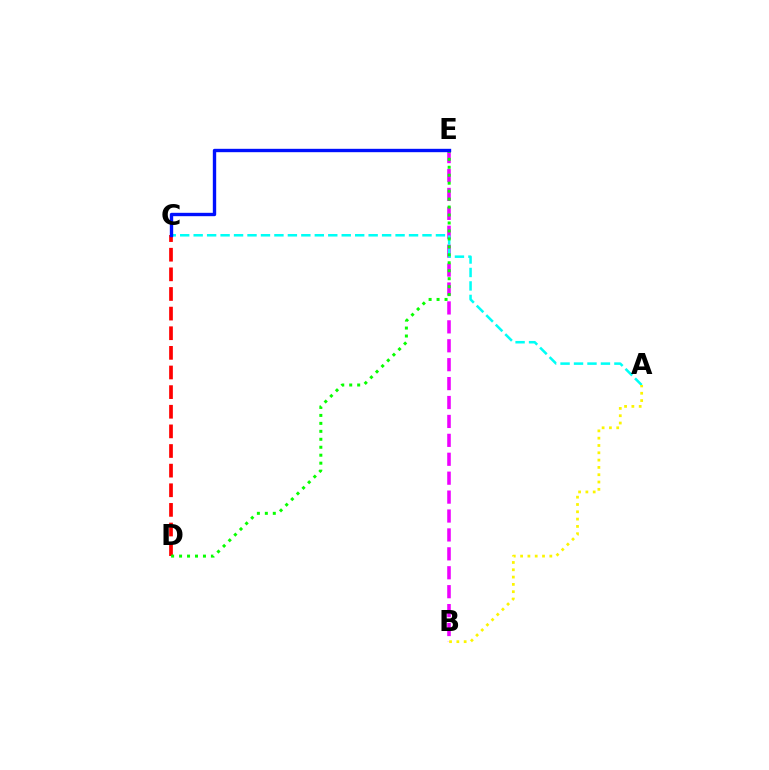{('B', 'E'): [{'color': '#ee00ff', 'line_style': 'dashed', 'thickness': 2.57}], ('A', 'C'): [{'color': '#00fff6', 'line_style': 'dashed', 'thickness': 1.83}], ('C', 'D'): [{'color': '#ff0000', 'line_style': 'dashed', 'thickness': 2.67}], ('A', 'B'): [{'color': '#fcf500', 'line_style': 'dotted', 'thickness': 1.99}], ('D', 'E'): [{'color': '#08ff00', 'line_style': 'dotted', 'thickness': 2.16}], ('C', 'E'): [{'color': '#0010ff', 'line_style': 'solid', 'thickness': 2.42}]}